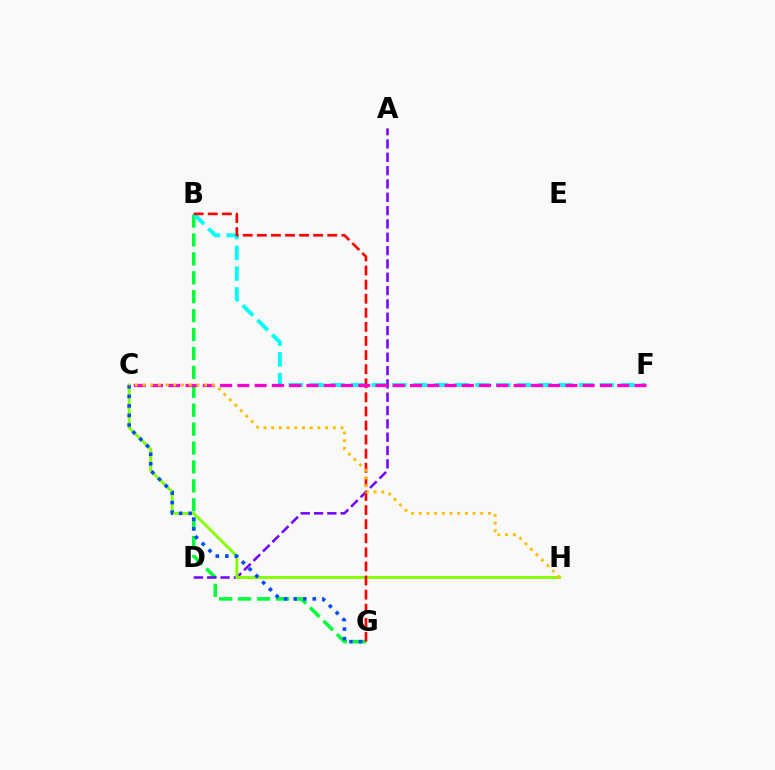{('B', 'G'): [{'color': '#00ff39', 'line_style': 'dashed', 'thickness': 2.57}, {'color': '#ff0000', 'line_style': 'dashed', 'thickness': 1.91}], ('A', 'D'): [{'color': '#7200ff', 'line_style': 'dashed', 'thickness': 1.81}], ('C', 'H'): [{'color': '#84ff00', 'line_style': 'solid', 'thickness': 2.07}, {'color': '#ffbd00', 'line_style': 'dotted', 'thickness': 2.09}], ('B', 'F'): [{'color': '#00fff6', 'line_style': 'dashed', 'thickness': 2.82}], ('C', 'F'): [{'color': '#ff00cf', 'line_style': 'dashed', 'thickness': 2.35}], ('C', 'G'): [{'color': '#004bff', 'line_style': 'dotted', 'thickness': 2.6}]}